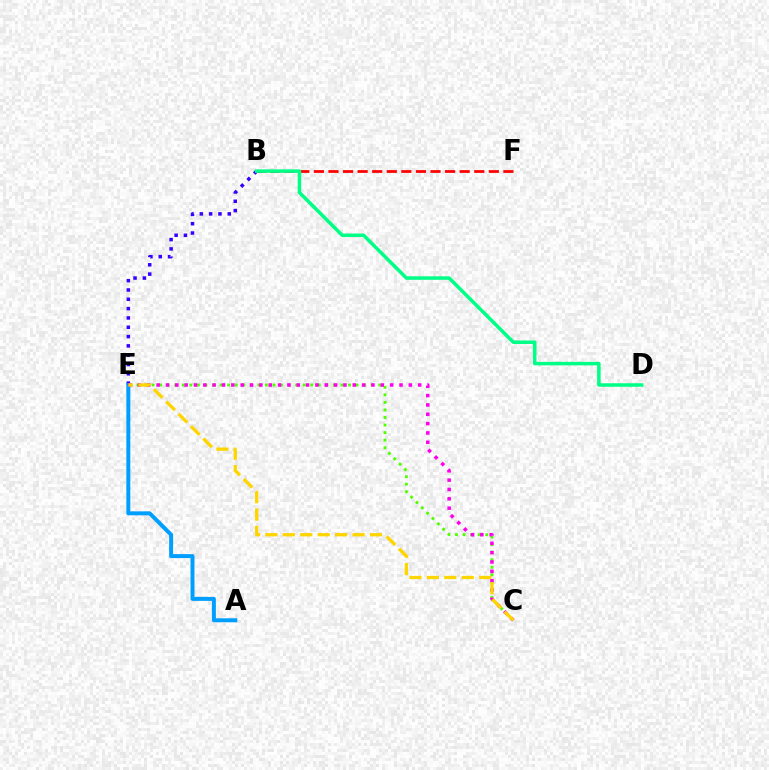{('C', 'E'): [{'color': '#4fff00', 'line_style': 'dotted', 'thickness': 2.05}, {'color': '#ff00ed', 'line_style': 'dotted', 'thickness': 2.54}, {'color': '#ffd500', 'line_style': 'dashed', 'thickness': 2.37}], ('B', 'E'): [{'color': '#3700ff', 'line_style': 'dotted', 'thickness': 2.53}], ('B', 'F'): [{'color': '#ff0000', 'line_style': 'dashed', 'thickness': 1.98}], ('B', 'D'): [{'color': '#00ff86', 'line_style': 'solid', 'thickness': 2.53}], ('A', 'E'): [{'color': '#009eff', 'line_style': 'solid', 'thickness': 2.85}]}